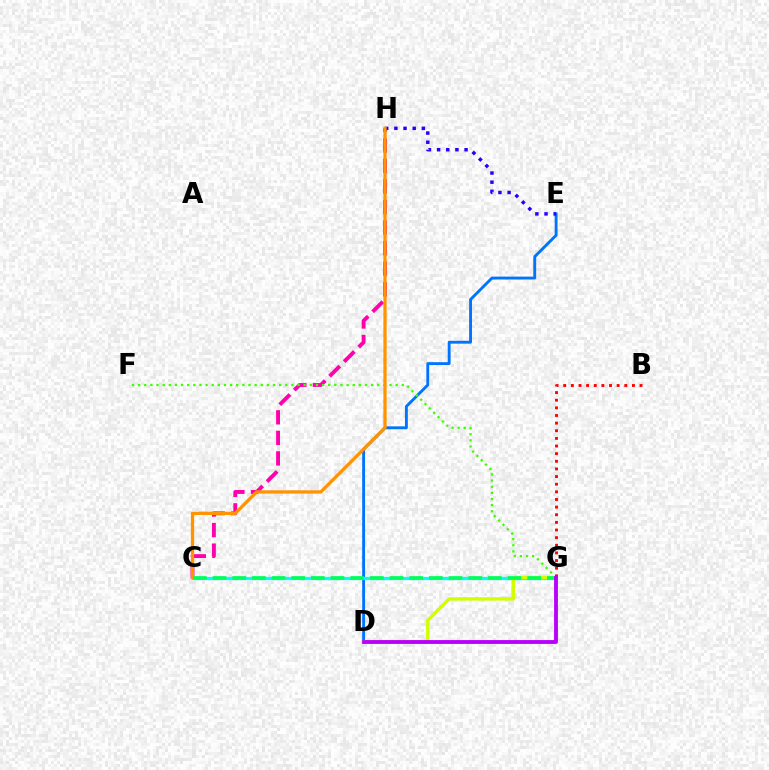{('D', 'E'): [{'color': '#0074ff', 'line_style': 'solid', 'thickness': 2.07}], ('C', 'H'): [{'color': '#ff00ac', 'line_style': 'dashed', 'thickness': 2.79}, {'color': '#ff9400', 'line_style': 'solid', 'thickness': 2.36}], ('C', 'G'): [{'color': '#00fff6', 'line_style': 'solid', 'thickness': 2.33}, {'color': '#00ff5c', 'line_style': 'dashed', 'thickness': 2.67}], ('F', 'G'): [{'color': '#3dff00', 'line_style': 'dotted', 'thickness': 1.67}], ('E', 'H'): [{'color': '#2500ff', 'line_style': 'dotted', 'thickness': 2.49}], ('D', 'G'): [{'color': '#d1ff00', 'line_style': 'solid', 'thickness': 2.43}, {'color': '#b900ff', 'line_style': 'solid', 'thickness': 2.77}], ('B', 'G'): [{'color': '#ff0000', 'line_style': 'dotted', 'thickness': 2.07}]}